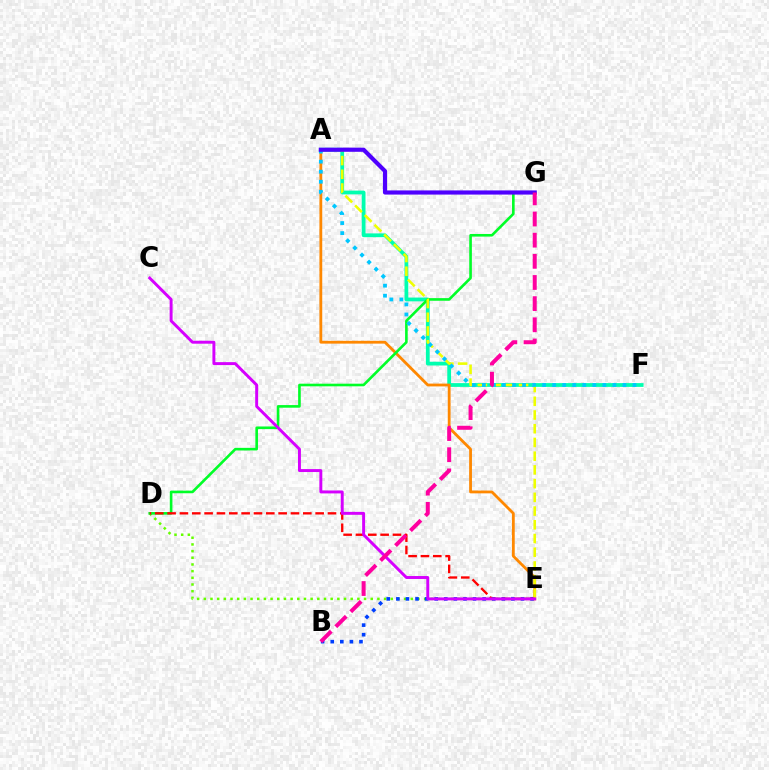{('A', 'F'): [{'color': '#00ffaf', 'line_style': 'solid', 'thickness': 2.71}, {'color': '#00c7ff', 'line_style': 'dotted', 'thickness': 2.73}], ('A', 'E'): [{'color': '#ff8800', 'line_style': 'solid', 'thickness': 2.02}, {'color': '#eeff00', 'line_style': 'dashed', 'thickness': 1.86}], ('D', 'E'): [{'color': '#66ff00', 'line_style': 'dotted', 'thickness': 1.81}, {'color': '#ff0000', 'line_style': 'dashed', 'thickness': 1.68}], ('B', 'E'): [{'color': '#003fff', 'line_style': 'dotted', 'thickness': 2.6}], ('D', 'G'): [{'color': '#00ff27', 'line_style': 'solid', 'thickness': 1.89}], ('C', 'E'): [{'color': '#d600ff', 'line_style': 'solid', 'thickness': 2.12}], ('A', 'G'): [{'color': '#4f00ff', 'line_style': 'solid', 'thickness': 2.99}], ('B', 'G'): [{'color': '#ff00a0', 'line_style': 'dashed', 'thickness': 2.87}]}